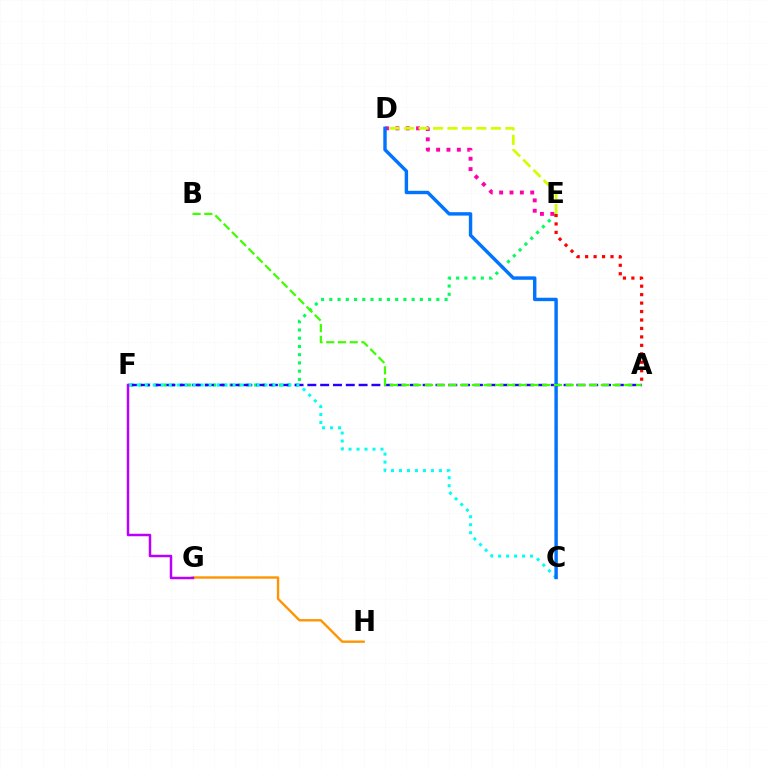{('G', 'H'): [{'color': '#ff9400', 'line_style': 'solid', 'thickness': 1.7}], ('E', 'F'): [{'color': '#00ff5c', 'line_style': 'dotted', 'thickness': 2.24}], ('A', 'E'): [{'color': '#ff0000', 'line_style': 'dotted', 'thickness': 2.3}], ('A', 'F'): [{'color': '#2500ff', 'line_style': 'dashed', 'thickness': 1.74}], ('D', 'E'): [{'color': '#ff00ac', 'line_style': 'dotted', 'thickness': 2.82}, {'color': '#d1ff00', 'line_style': 'dashed', 'thickness': 1.96}], ('C', 'F'): [{'color': '#00fff6', 'line_style': 'dotted', 'thickness': 2.17}], ('F', 'G'): [{'color': '#b900ff', 'line_style': 'solid', 'thickness': 1.79}], ('C', 'D'): [{'color': '#0074ff', 'line_style': 'solid', 'thickness': 2.46}], ('A', 'B'): [{'color': '#3dff00', 'line_style': 'dashed', 'thickness': 1.59}]}